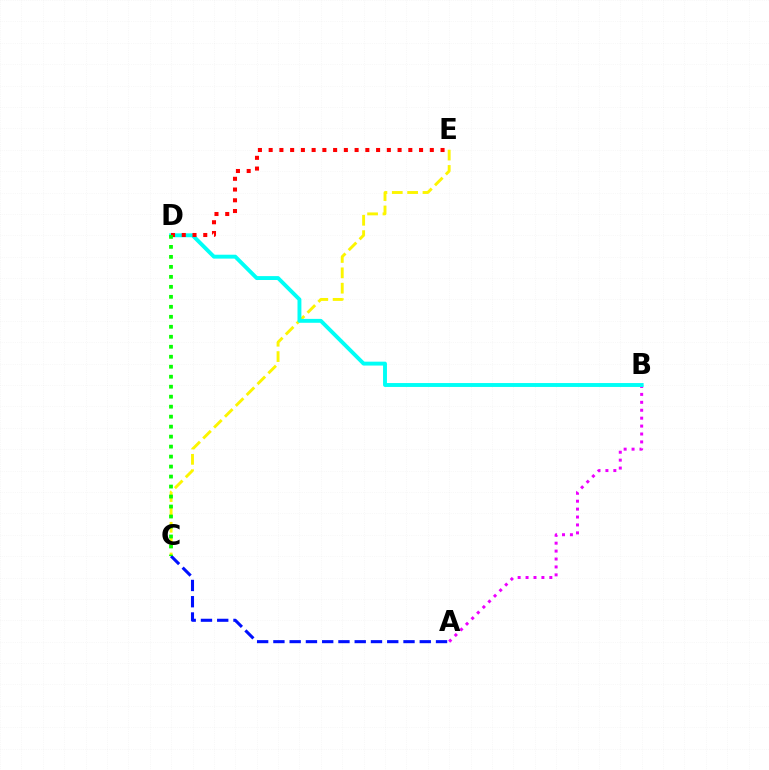{('C', 'E'): [{'color': '#fcf500', 'line_style': 'dashed', 'thickness': 2.09}], ('A', 'B'): [{'color': '#ee00ff', 'line_style': 'dotted', 'thickness': 2.15}], ('B', 'D'): [{'color': '#00fff6', 'line_style': 'solid', 'thickness': 2.81}], ('A', 'C'): [{'color': '#0010ff', 'line_style': 'dashed', 'thickness': 2.21}], ('D', 'E'): [{'color': '#ff0000', 'line_style': 'dotted', 'thickness': 2.92}], ('C', 'D'): [{'color': '#08ff00', 'line_style': 'dotted', 'thickness': 2.71}]}